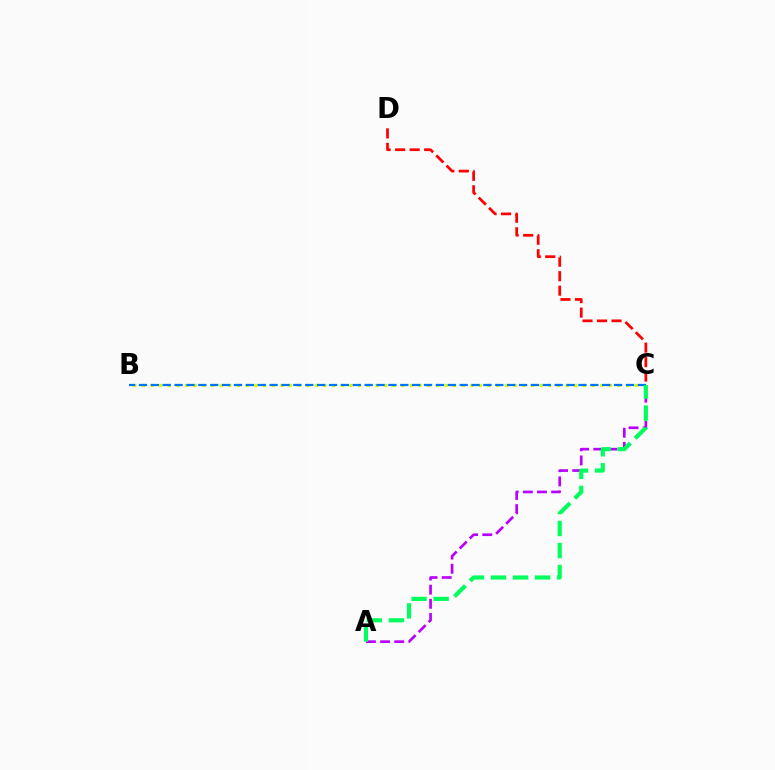{('A', 'C'): [{'color': '#b900ff', 'line_style': 'dashed', 'thickness': 1.92}, {'color': '#00ff5c', 'line_style': 'dashed', 'thickness': 3.0}], ('B', 'C'): [{'color': '#d1ff00', 'line_style': 'dotted', 'thickness': 2.35}, {'color': '#0074ff', 'line_style': 'dashed', 'thickness': 1.61}], ('C', 'D'): [{'color': '#ff0000', 'line_style': 'dashed', 'thickness': 1.97}]}